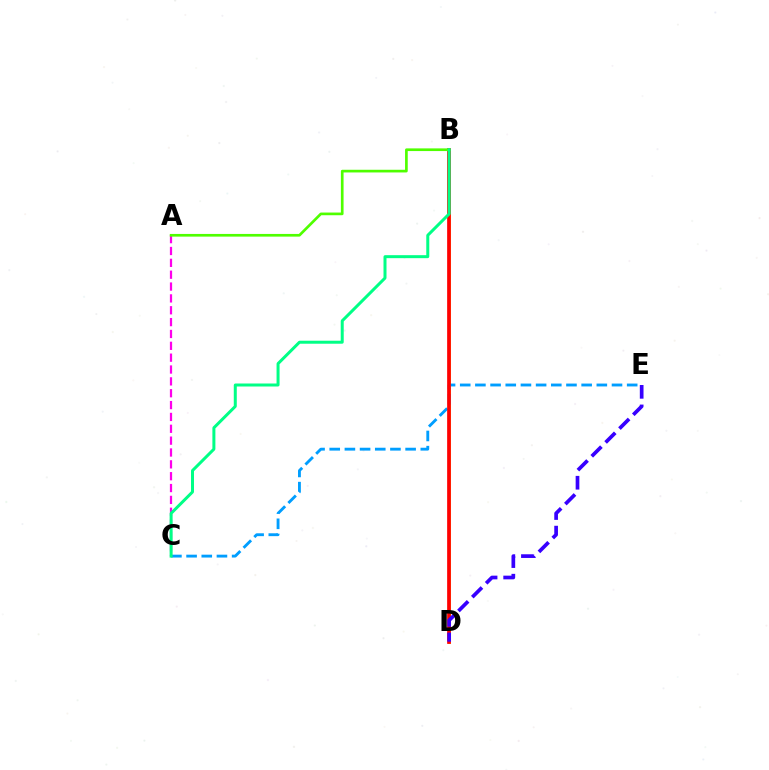{('B', 'D'): [{'color': '#ffd500', 'line_style': 'solid', 'thickness': 2.02}, {'color': '#ff0000', 'line_style': 'solid', 'thickness': 2.67}], ('A', 'C'): [{'color': '#ff00ed', 'line_style': 'dashed', 'thickness': 1.61}], ('C', 'E'): [{'color': '#009eff', 'line_style': 'dashed', 'thickness': 2.06}], ('A', 'B'): [{'color': '#4fff00', 'line_style': 'solid', 'thickness': 1.93}], ('D', 'E'): [{'color': '#3700ff', 'line_style': 'dashed', 'thickness': 2.66}], ('B', 'C'): [{'color': '#00ff86', 'line_style': 'solid', 'thickness': 2.16}]}